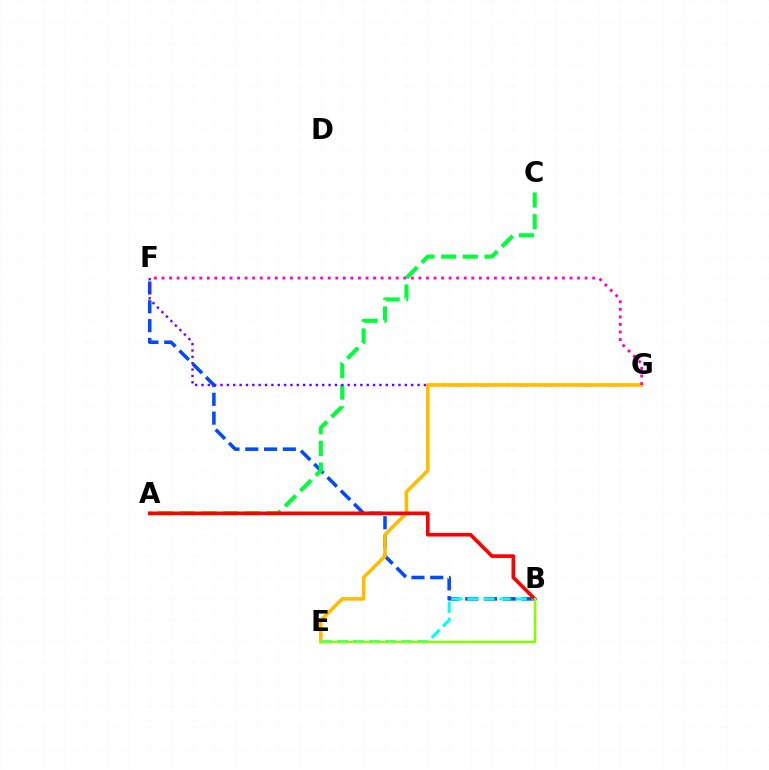{('B', 'F'): [{'color': '#004bff', 'line_style': 'dashed', 'thickness': 2.55}], ('A', 'C'): [{'color': '#00ff39', 'line_style': 'dashed', 'thickness': 2.95}], ('F', 'G'): [{'color': '#7200ff', 'line_style': 'dotted', 'thickness': 1.73}, {'color': '#ff00cf', 'line_style': 'dotted', 'thickness': 2.05}], ('E', 'G'): [{'color': '#ffbd00', 'line_style': 'solid', 'thickness': 2.59}], ('B', 'E'): [{'color': '#00fff6', 'line_style': 'dashed', 'thickness': 2.18}, {'color': '#84ff00', 'line_style': 'solid', 'thickness': 1.78}], ('A', 'B'): [{'color': '#ff0000', 'line_style': 'solid', 'thickness': 2.63}]}